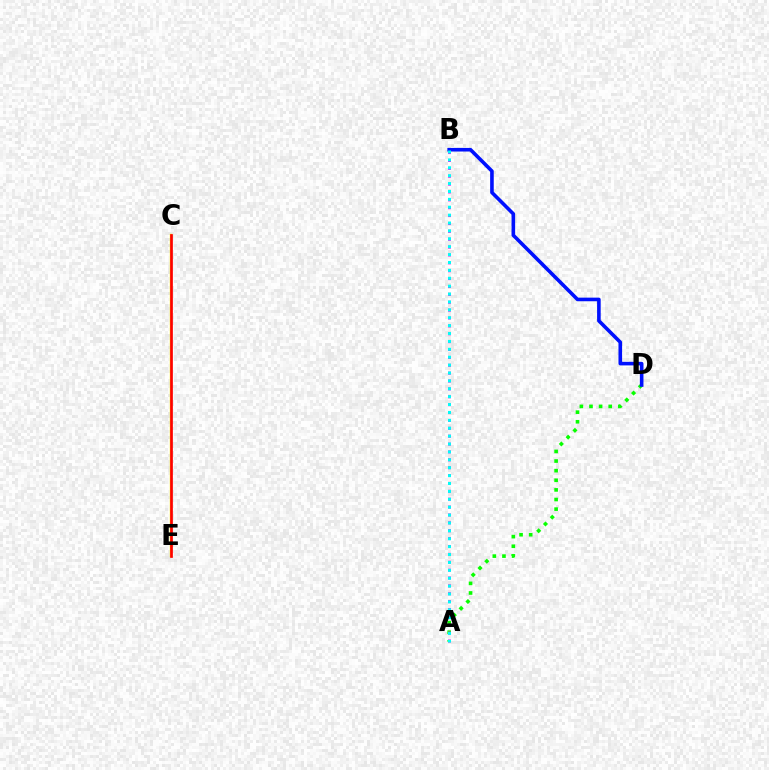{('A', 'D'): [{'color': '#08ff00', 'line_style': 'dotted', 'thickness': 2.61}], ('A', 'B'): [{'color': '#ee00ff', 'line_style': 'dotted', 'thickness': 2.14}, {'color': '#00fff6', 'line_style': 'dotted', 'thickness': 2.14}], ('C', 'E'): [{'color': '#fcf500', 'line_style': 'solid', 'thickness': 1.72}, {'color': '#ff0000', 'line_style': 'solid', 'thickness': 1.94}], ('B', 'D'): [{'color': '#0010ff', 'line_style': 'solid', 'thickness': 2.59}]}